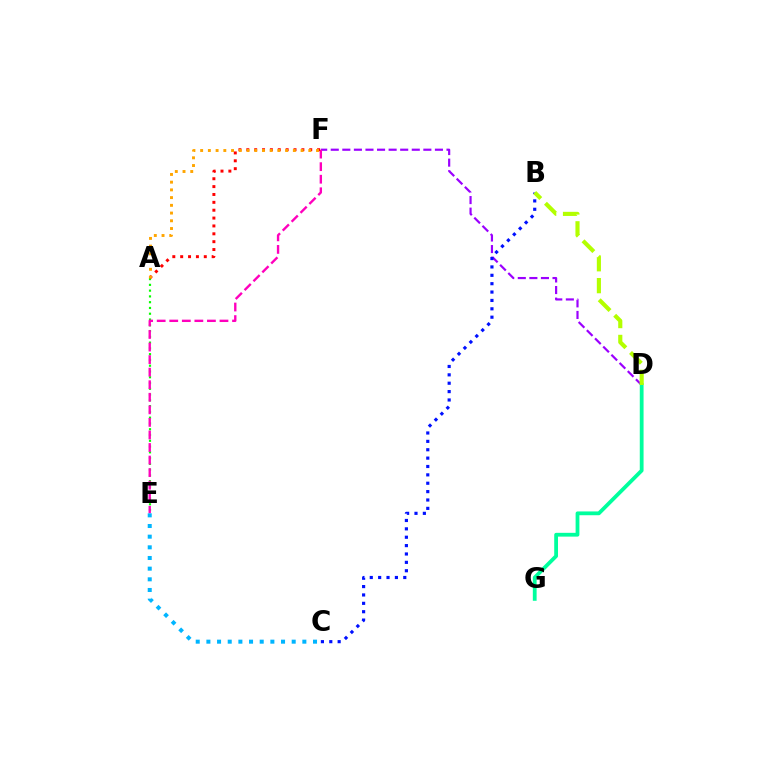{('A', 'E'): [{'color': '#08ff00', 'line_style': 'dotted', 'thickness': 1.57}], ('D', 'F'): [{'color': '#9b00ff', 'line_style': 'dashed', 'thickness': 1.57}], ('D', 'G'): [{'color': '#00ff9d', 'line_style': 'solid', 'thickness': 2.73}], ('B', 'C'): [{'color': '#0010ff', 'line_style': 'dotted', 'thickness': 2.28}], ('B', 'D'): [{'color': '#b3ff00', 'line_style': 'dashed', 'thickness': 2.97}], ('E', 'F'): [{'color': '#ff00bd', 'line_style': 'dashed', 'thickness': 1.71}], ('A', 'F'): [{'color': '#ff0000', 'line_style': 'dotted', 'thickness': 2.14}, {'color': '#ffa500', 'line_style': 'dotted', 'thickness': 2.1}], ('C', 'E'): [{'color': '#00b5ff', 'line_style': 'dotted', 'thickness': 2.9}]}